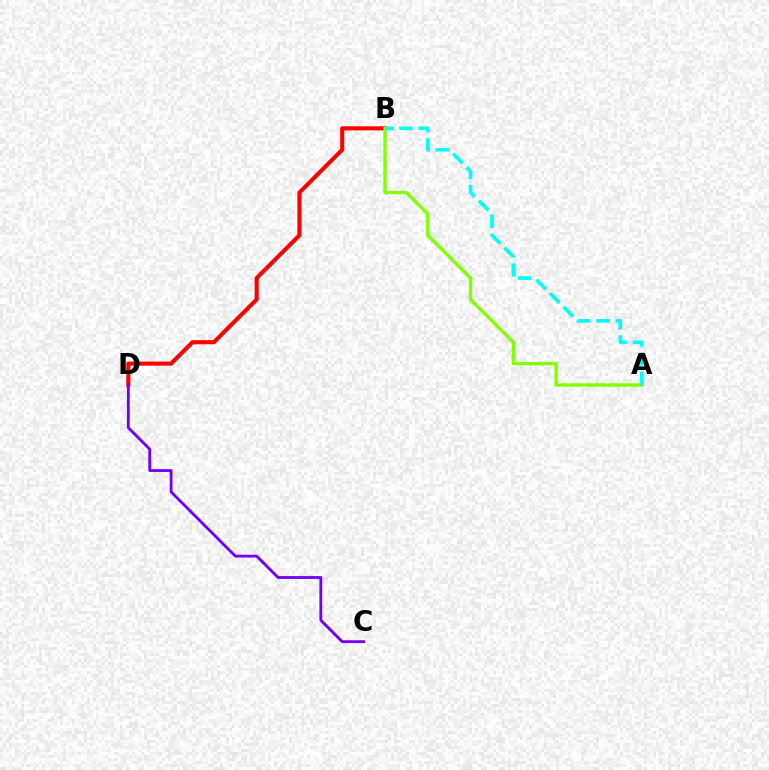{('B', 'D'): [{'color': '#ff0000', 'line_style': 'solid', 'thickness': 2.93}], ('A', 'B'): [{'color': '#84ff00', 'line_style': 'solid', 'thickness': 2.43}, {'color': '#00fff6', 'line_style': 'dashed', 'thickness': 2.61}], ('C', 'D'): [{'color': '#7200ff', 'line_style': 'solid', 'thickness': 2.05}]}